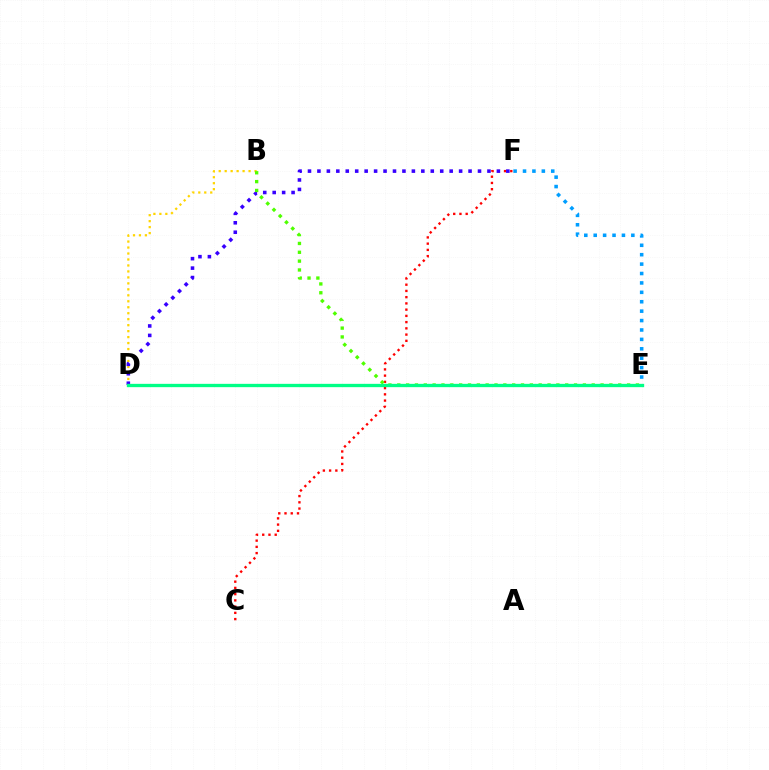{('C', 'F'): [{'color': '#ff0000', 'line_style': 'dotted', 'thickness': 1.69}], ('D', 'E'): [{'color': '#ff00ed', 'line_style': 'dotted', 'thickness': 2.07}, {'color': '#00ff86', 'line_style': 'solid', 'thickness': 2.39}], ('B', 'D'): [{'color': '#ffd500', 'line_style': 'dotted', 'thickness': 1.62}], ('D', 'F'): [{'color': '#3700ff', 'line_style': 'dotted', 'thickness': 2.57}], ('E', 'F'): [{'color': '#009eff', 'line_style': 'dotted', 'thickness': 2.56}], ('B', 'E'): [{'color': '#4fff00', 'line_style': 'dotted', 'thickness': 2.4}]}